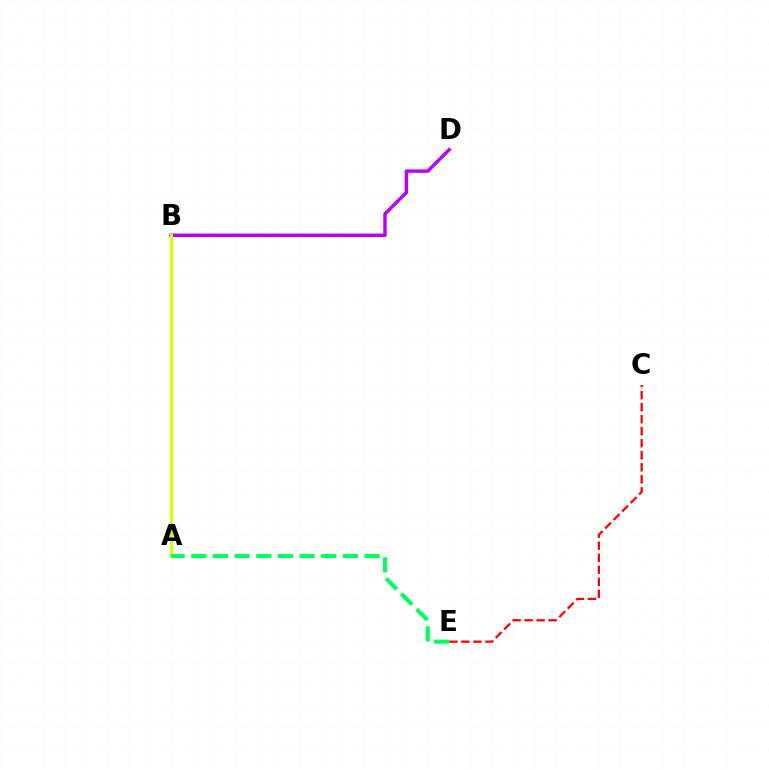{('C', 'E'): [{'color': '#ff0000', 'line_style': 'dashed', 'thickness': 1.63}], ('A', 'B'): [{'color': '#0074ff', 'line_style': 'solid', 'thickness': 1.88}, {'color': '#d1ff00', 'line_style': 'solid', 'thickness': 2.19}], ('B', 'D'): [{'color': '#b900ff', 'line_style': 'solid', 'thickness': 2.48}], ('A', 'E'): [{'color': '#00ff5c', 'line_style': 'dashed', 'thickness': 2.94}]}